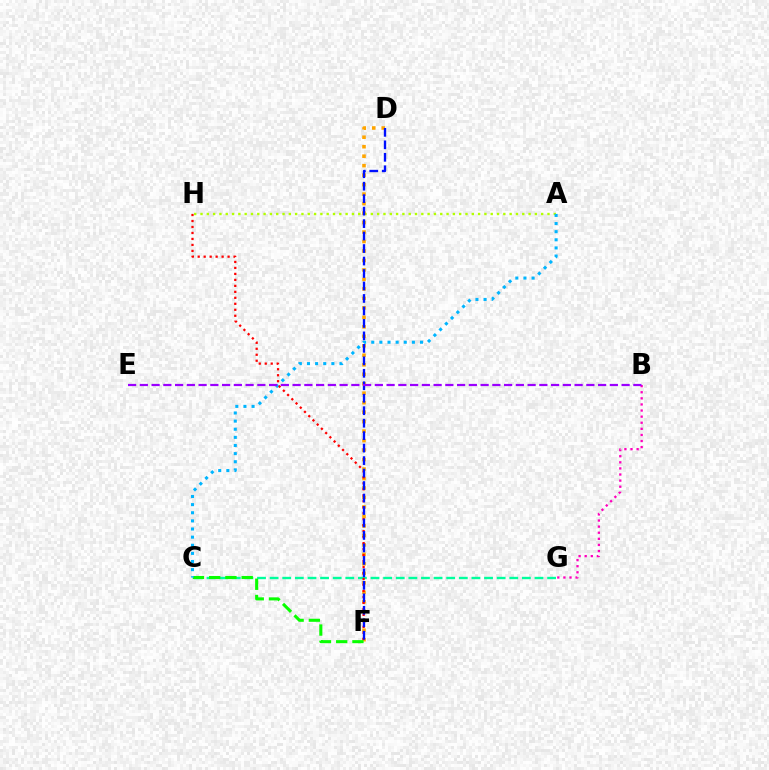{('A', 'H'): [{'color': '#b3ff00', 'line_style': 'dotted', 'thickness': 1.71}], ('C', 'G'): [{'color': '#00ff9d', 'line_style': 'dashed', 'thickness': 1.71}], ('D', 'F'): [{'color': '#ffa500', 'line_style': 'dotted', 'thickness': 2.58}, {'color': '#0010ff', 'line_style': 'dashed', 'thickness': 1.69}], ('B', 'G'): [{'color': '#ff00bd', 'line_style': 'dotted', 'thickness': 1.66}], ('C', 'F'): [{'color': '#08ff00', 'line_style': 'dashed', 'thickness': 2.21}], ('A', 'C'): [{'color': '#00b5ff', 'line_style': 'dotted', 'thickness': 2.21}], ('F', 'H'): [{'color': '#ff0000', 'line_style': 'dotted', 'thickness': 1.62}], ('B', 'E'): [{'color': '#9b00ff', 'line_style': 'dashed', 'thickness': 1.6}]}